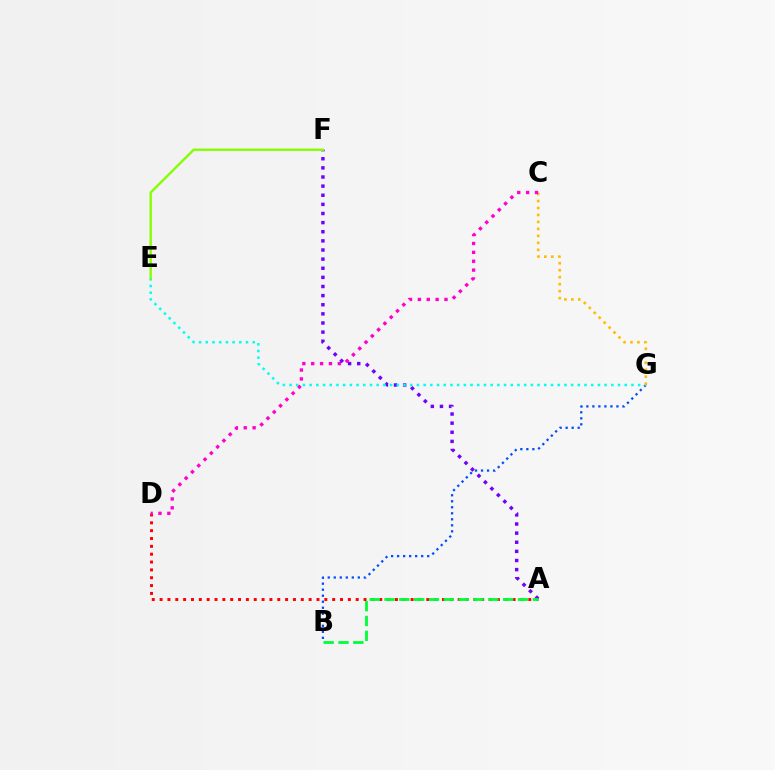{('A', 'D'): [{'color': '#ff0000', 'line_style': 'dotted', 'thickness': 2.13}], ('B', 'G'): [{'color': '#004bff', 'line_style': 'dotted', 'thickness': 1.63}], ('A', 'F'): [{'color': '#7200ff', 'line_style': 'dotted', 'thickness': 2.48}], ('E', 'G'): [{'color': '#00fff6', 'line_style': 'dotted', 'thickness': 1.82}], ('C', 'G'): [{'color': '#ffbd00', 'line_style': 'dotted', 'thickness': 1.9}], ('C', 'D'): [{'color': '#ff00cf', 'line_style': 'dotted', 'thickness': 2.41}], ('A', 'B'): [{'color': '#00ff39', 'line_style': 'dashed', 'thickness': 2.01}], ('E', 'F'): [{'color': '#84ff00', 'line_style': 'solid', 'thickness': 1.71}]}